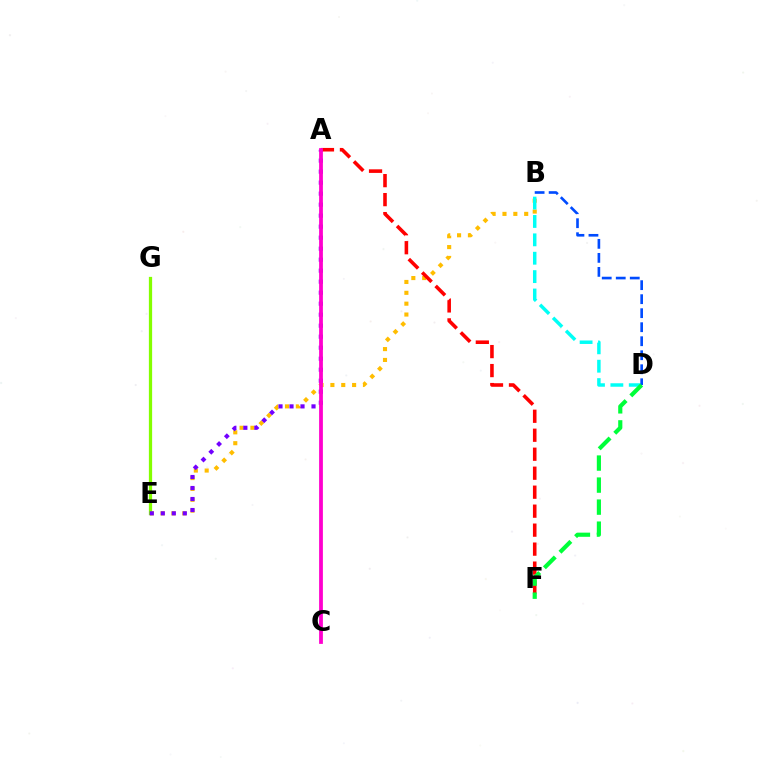{('B', 'E'): [{'color': '#ffbd00', 'line_style': 'dotted', 'thickness': 2.95}], ('E', 'G'): [{'color': '#84ff00', 'line_style': 'solid', 'thickness': 2.34}], ('B', 'D'): [{'color': '#00fff6', 'line_style': 'dashed', 'thickness': 2.5}, {'color': '#004bff', 'line_style': 'dashed', 'thickness': 1.9}], ('A', 'E'): [{'color': '#7200ff', 'line_style': 'dotted', 'thickness': 2.99}], ('A', 'F'): [{'color': '#ff0000', 'line_style': 'dashed', 'thickness': 2.58}], ('D', 'F'): [{'color': '#00ff39', 'line_style': 'dashed', 'thickness': 2.99}], ('A', 'C'): [{'color': '#ff00cf', 'line_style': 'solid', 'thickness': 2.72}]}